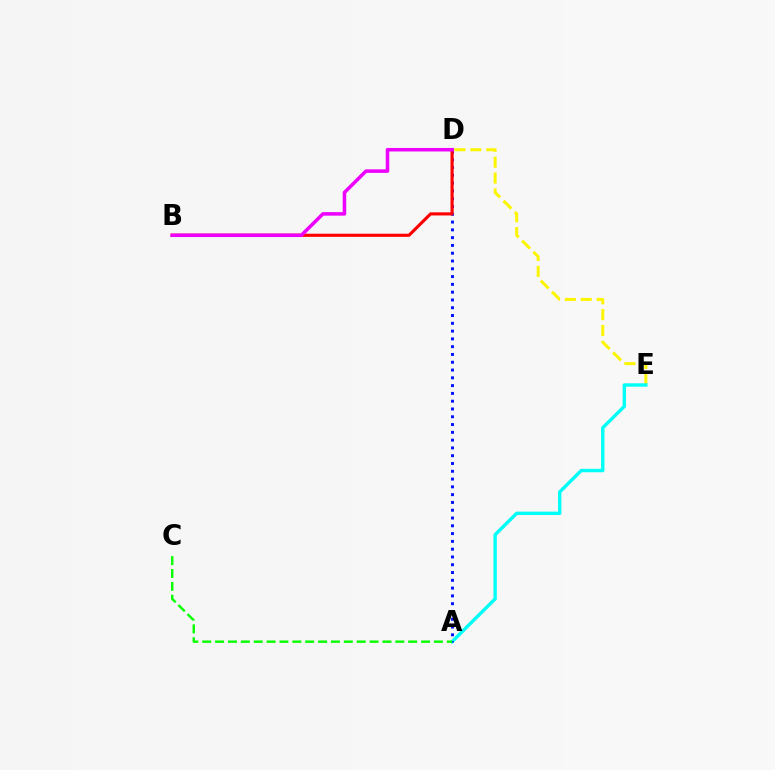{('D', 'E'): [{'color': '#fcf500', 'line_style': 'dashed', 'thickness': 2.16}], ('A', 'E'): [{'color': '#00fff6', 'line_style': 'solid', 'thickness': 2.44}], ('A', 'D'): [{'color': '#0010ff', 'line_style': 'dotted', 'thickness': 2.12}], ('B', 'D'): [{'color': '#ff0000', 'line_style': 'solid', 'thickness': 2.25}, {'color': '#ee00ff', 'line_style': 'solid', 'thickness': 2.55}], ('A', 'C'): [{'color': '#08ff00', 'line_style': 'dashed', 'thickness': 1.75}]}